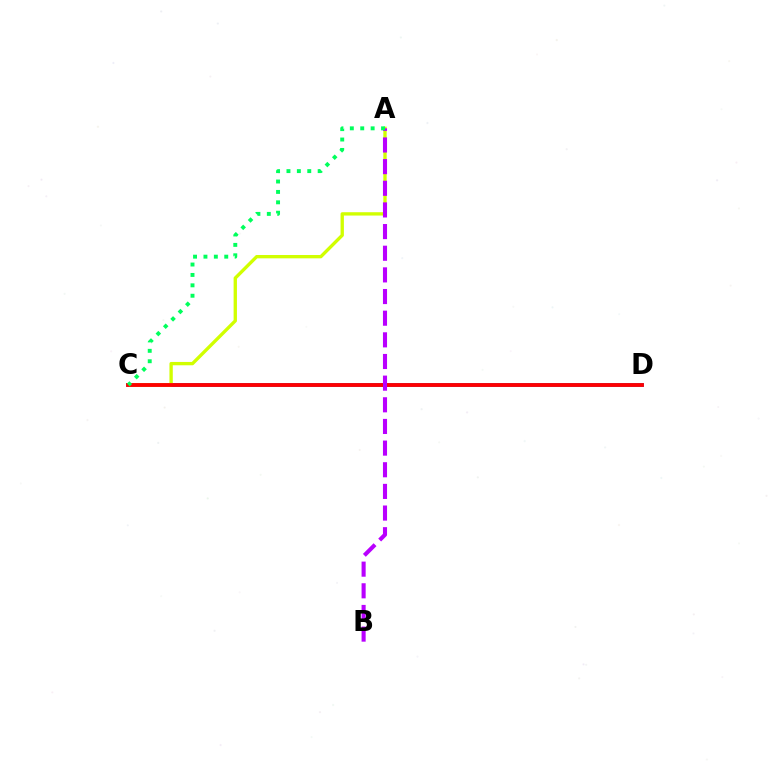{('C', 'D'): [{'color': '#0074ff', 'line_style': 'solid', 'thickness': 2.67}, {'color': '#ff0000', 'line_style': 'solid', 'thickness': 2.74}], ('A', 'C'): [{'color': '#d1ff00', 'line_style': 'solid', 'thickness': 2.41}, {'color': '#00ff5c', 'line_style': 'dotted', 'thickness': 2.83}], ('A', 'B'): [{'color': '#b900ff', 'line_style': 'dashed', 'thickness': 2.94}]}